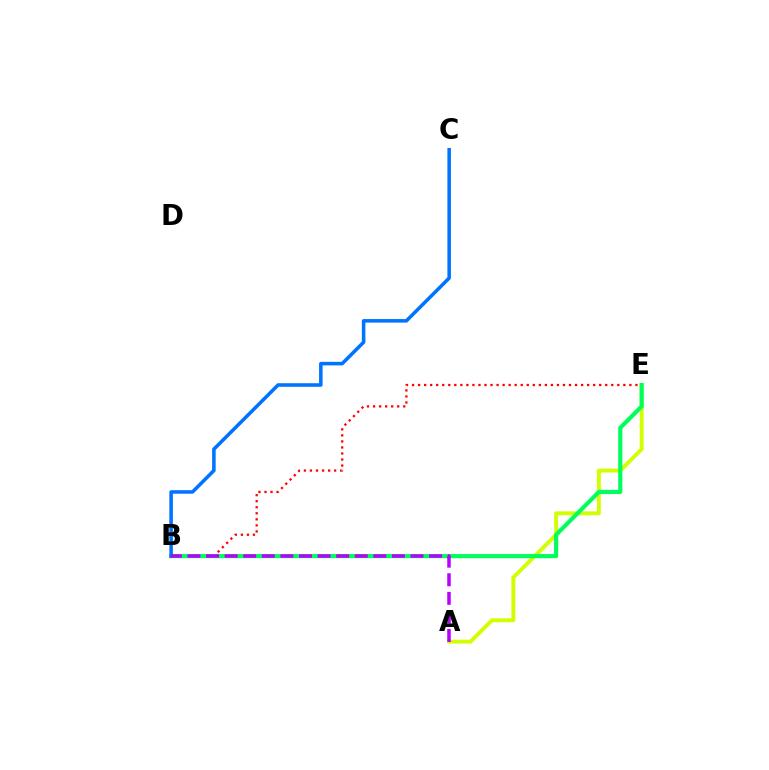{('A', 'E'): [{'color': '#d1ff00', 'line_style': 'solid', 'thickness': 2.81}], ('B', 'E'): [{'color': '#ff0000', 'line_style': 'dotted', 'thickness': 1.64}, {'color': '#00ff5c', 'line_style': 'solid', 'thickness': 2.98}], ('B', 'C'): [{'color': '#0074ff', 'line_style': 'solid', 'thickness': 2.55}], ('A', 'B'): [{'color': '#b900ff', 'line_style': 'dashed', 'thickness': 2.52}]}